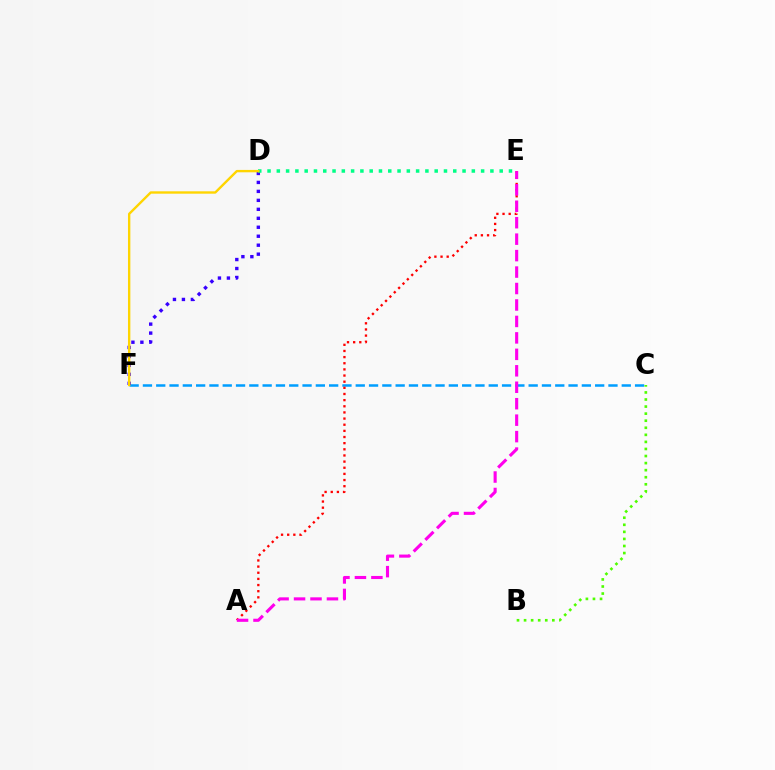{('C', 'F'): [{'color': '#009eff', 'line_style': 'dashed', 'thickness': 1.81}], ('D', 'F'): [{'color': '#3700ff', 'line_style': 'dotted', 'thickness': 2.44}, {'color': '#ffd500', 'line_style': 'solid', 'thickness': 1.71}], ('D', 'E'): [{'color': '#00ff86', 'line_style': 'dotted', 'thickness': 2.52}], ('A', 'E'): [{'color': '#ff0000', 'line_style': 'dotted', 'thickness': 1.67}, {'color': '#ff00ed', 'line_style': 'dashed', 'thickness': 2.24}], ('B', 'C'): [{'color': '#4fff00', 'line_style': 'dotted', 'thickness': 1.92}]}